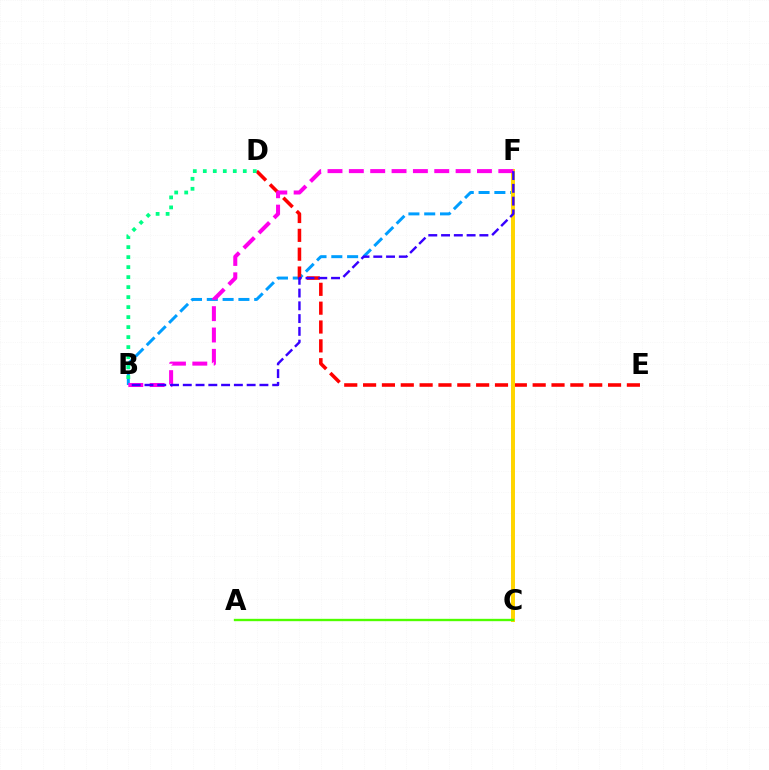{('B', 'F'): [{'color': '#009eff', 'line_style': 'dashed', 'thickness': 2.15}, {'color': '#ff00ed', 'line_style': 'dashed', 'thickness': 2.9}, {'color': '#3700ff', 'line_style': 'dashed', 'thickness': 1.74}], ('D', 'E'): [{'color': '#ff0000', 'line_style': 'dashed', 'thickness': 2.56}], ('B', 'D'): [{'color': '#00ff86', 'line_style': 'dotted', 'thickness': 2.72}], ('C', 'F'): [{'color': '#ffd500', 'line_style': 'solid', 'thickness': 2.85}], ('A', 'C'): [{'color': '#4fff00', 'line_style': 'solid', 'thickness': 1.7}]}